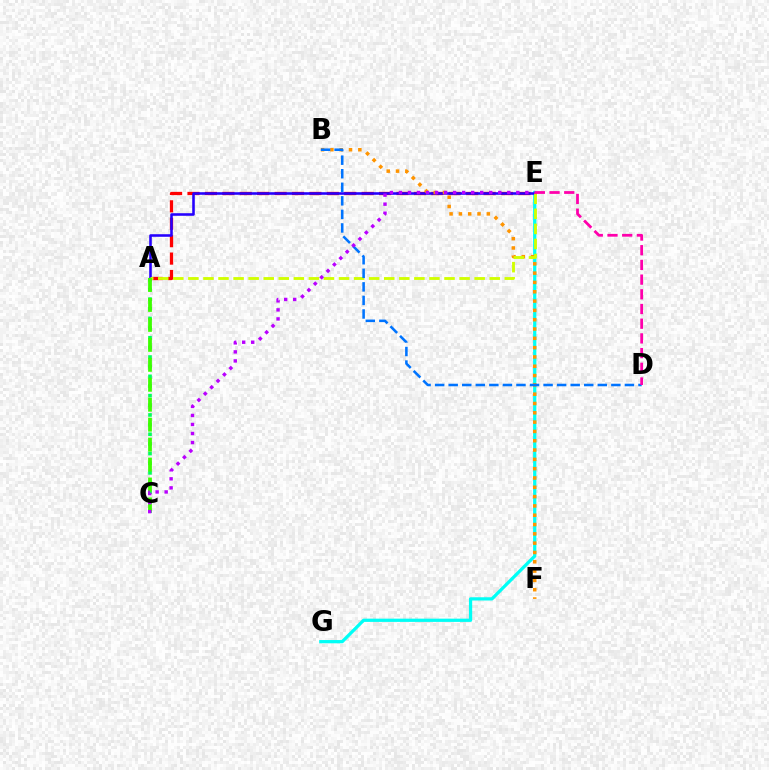{('A', 'C'): [{'color': '#00ff5c', 'line_style': 'dotted', 'thickness': 2.62}, {'color': '#3dff00', 'line_style': 'dashed', 'thickness': 2.71}], ('E', 'G'): [{'color': '#00fff6', 'line_style': 'solid', 'thickness': 2.33}], ('A', 'E'): [{'color': '#ff0000', 'line_style': 'dashed', 'thickness': 2.37}, {'color': '#2500ff', 'line_style': 'solid', 'thickness': 1.85}, {'color': '#d1ff00', 'line_style': 'dashed', 'thickness': 2.05}], ('B', 'F'): [{'color': '#ff9400', 'line_style': 'dotted', 'thickness': 2.53}], ('B', 'D'): [{'color': '#0074ff', 'line_style': 'dashed', 'thickness': 1.84}], ('C', 'E'): [{'color': '#b900ff', 'line_style': 'dotted', 'thickness': 2.45}], ('D', 'E'): [{'color': '#ff00ac', 'line_style': 'dashed', 'thickness': 2.0}]}